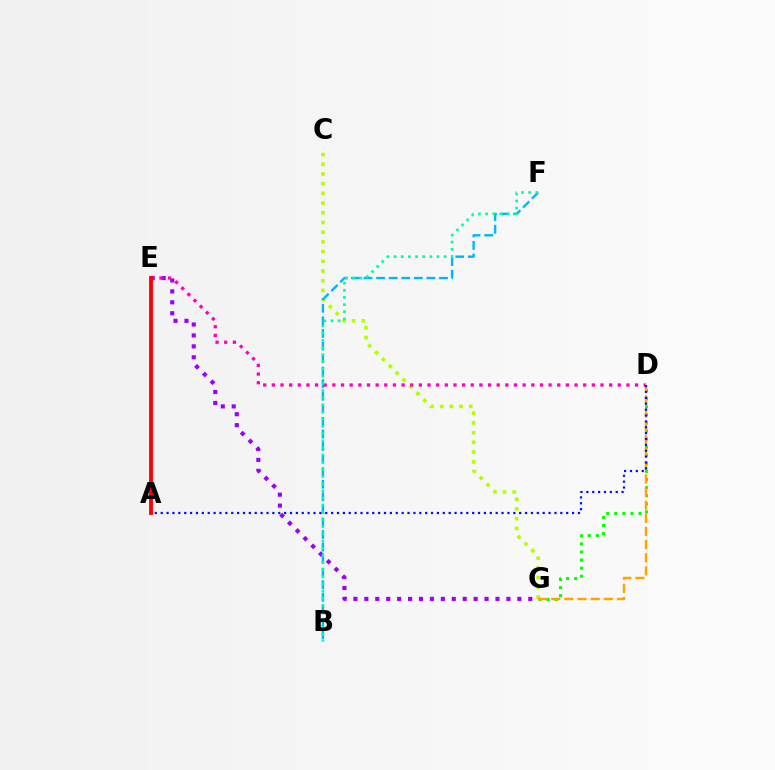{('C', 'G'): [{'color': '#b3ff00', 'line_style': 'dotted', 'thickness': 2.64}], ('B', 'F'): [{'color': '#00b5ff', 'line_style': 'dashed', 'thickness': 1.71}, {'color': '#00ff9d', 'line_style': 'dotted', 'thickness': 1.95}], ('D', 'G'): [{'color': '#08ff00', 'line_style': 'dotted', 'thickness': 2.2}, {'color': '#ffa500', 'line_style': 'dashed', 'thickness': 1.79}], ('E', 'G'): [{'color': '#9b00ff', 'line_style': 'dotted', 'thickness': 2.97}], ('D', 'E'): [{'color': '#ff00bd', 'line_style': 'dotted', 'thickness': 2.35}], ('A', 'E'): [{'color': '#ff0000', 'line_style': 'solid', 'thickness': 2.76}], ('A', 'D'): [{'color': '#0010ff', 'line_style': 'dotted', 'thickness': 1.6}]}